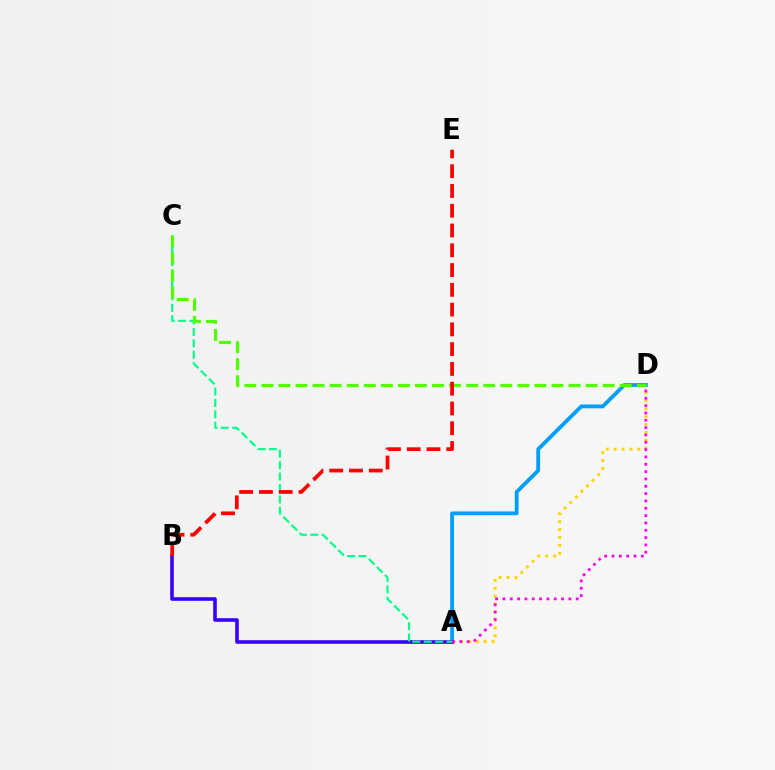{('A', 'D'): [{'color': '#ffd500', 'line_style': 'dotted', 'thickness': 2.15}, {'color': '#009eff', 'line_style': 'solid', 'thickness': 2.74}, {'color': '#ff00ed', 'line_style': 'dotted', 'thickness': 1.99}], ('A', 'B'): [{'color': '#3700ff', 'line_style': 'solid', 'thickness': 2.59}], ('A', 'C'): [{'color': '#00ff86', 'line_style': 'dashed', 'thickness': 1.55}], ('C', 'D'): [{'color': '#4fff00', 'line_style': 'dashed', 'thickness': 2.32}], ('B', 'E'): [{'color': '#ff0000', 'line_style': 'dashed', 'thickness': 2.69}]}